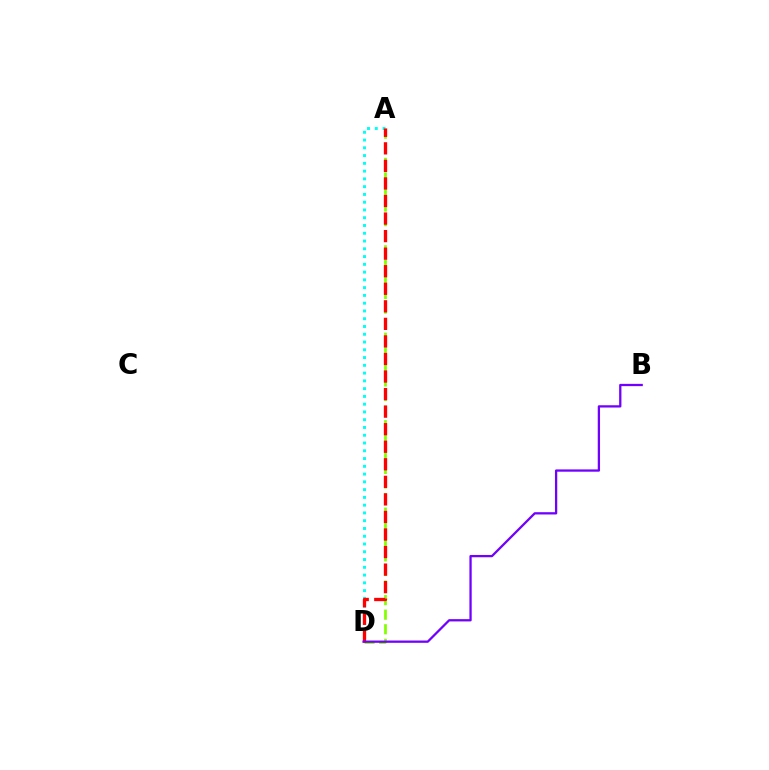{('A', 'D'): [{'color': '#84ff00', 'line_style': 'dashed', 'thickness': 1.98}, {'color': '#00fff6', 'line_style': 'dotted', 'thickness': 2.11}, {'color': '#ff0000', 'line_style': 'dashed', 'thickness': 2.38}], ('B', 'D'): [{'color': '#7200ff', 'line_style': 'solid', 'thickness': 1.64}]}